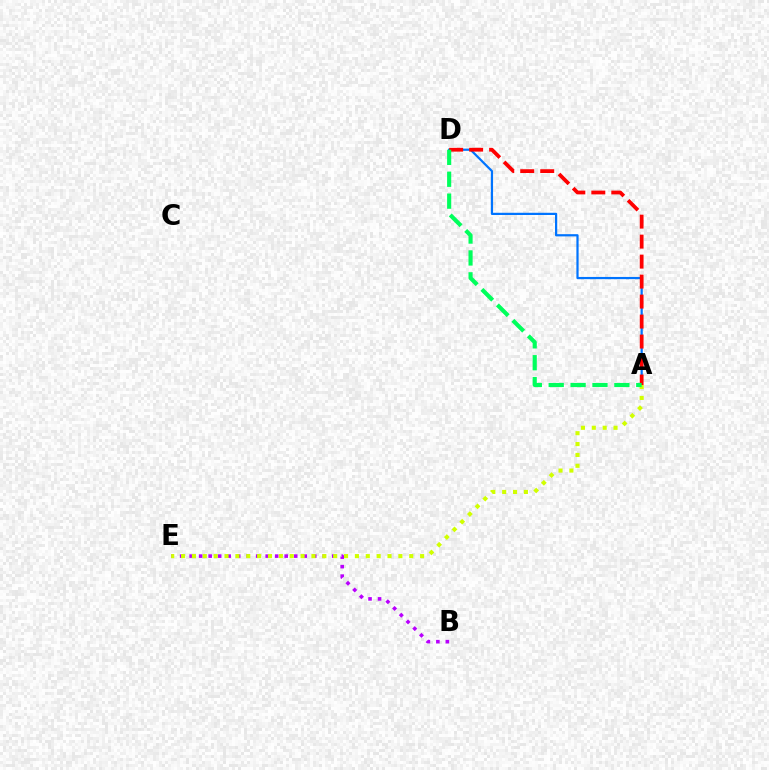{('B', 'E'): [{'color': '#b900ff', 'line_style': 'dotted', 'thickness': 2.58}], ('A', 'D'): [{'color': '#0074ff', 'line_style': 'solid', 'thickness': 1.6}, {'color': '#ff0000', 'line_style': 'dashed', 'thickness': 2.72}, {'color': '#00ff5c', 'line_style': 'dashed', 'thickness': 2.97}], ('A', 'E'): [{'color': '#d1ff00', 'line_style': 'dotted', 'thickness': 2.95}]}